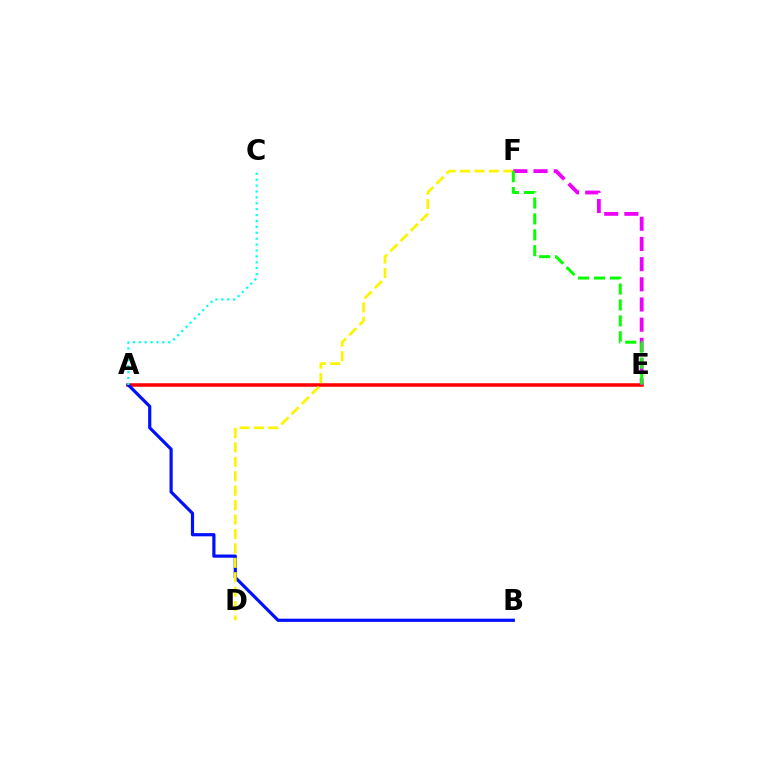{('A', 'E'): [{'color': '#ff0000', 'line_style': 'solid', 'thickness': 2.53}], ('A', 'B'): [{'color': '#0010ff', 'line_style': 'solid', 'thickness': 2.29}], ('D', 'F'): [{'color': '#fcf500', 'line_style': 'dashed', 'thickness': 1.96}], ('E', 'F'): [{'color': '#ee00ff', 'line_style': 'dashed', 'thickness': 2.74}, {'color': '#08ff00', 'line_style': 'dashed', 'thickness': 2.16}], ('A', 'C'): [{'color': '#00fff6', 'line_style': 'dotted', 'thickness': 1.6}]}